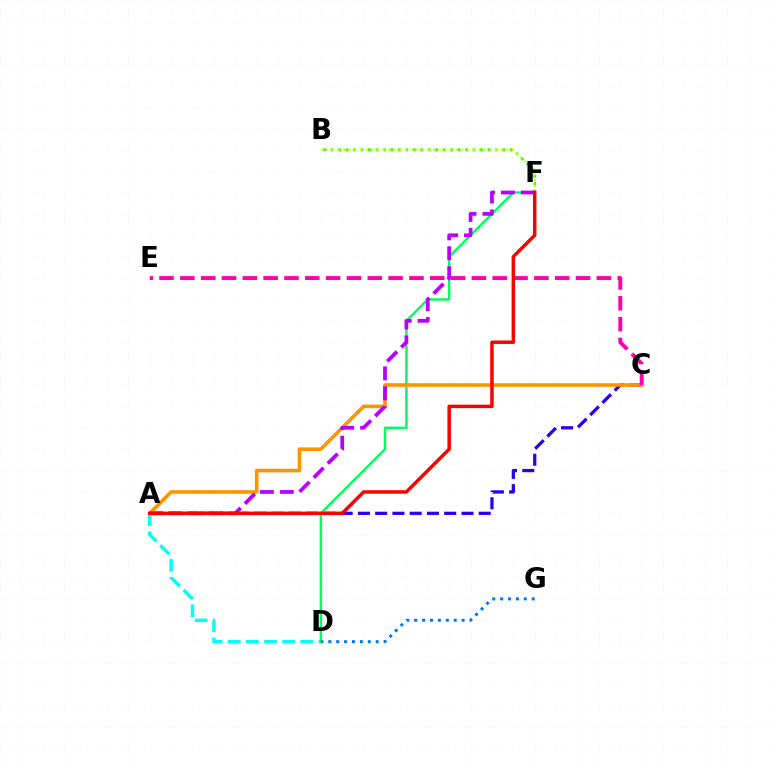{('A', 'D'): [{'color': '#00fff6', 'line_style': 'dashed', 'thickness': 2.46}], ('B', 'F'): [{'color': '#3dff00', 'line_style': 'dotted', 'thickness': 2.03}, {'color': '#d1ff00', 'line_style': 'dotted', 'thickness': 1.53}], ('A', 'C'): [{'color': '#2500ff', 'line_style': 'dashed', 'thickness': 2.34}, {'color': '#ff9400', 'line_style': 'solid', 'thickness': 2.59}], ('D', 'F'): [{'color': '#00ff5c', 'line_style': 'solid', 'thickness': 1.73}], ('D', 'G'): [{'color': '#0074ff', 'line_style': 'dotted', 'thickness': 2.15}], ('C', 'E'): [{'color': '#ff00ac', 'line_style': 'dashed', 'thickness': 2.83}], ('A', 'F'): [{'color': '#b900ff', 'line_style': 'dashed', 'thickness': 2.7}, {'color': '#ff0000', 'line_style': 'solid', 'thickness': 2.49}]}